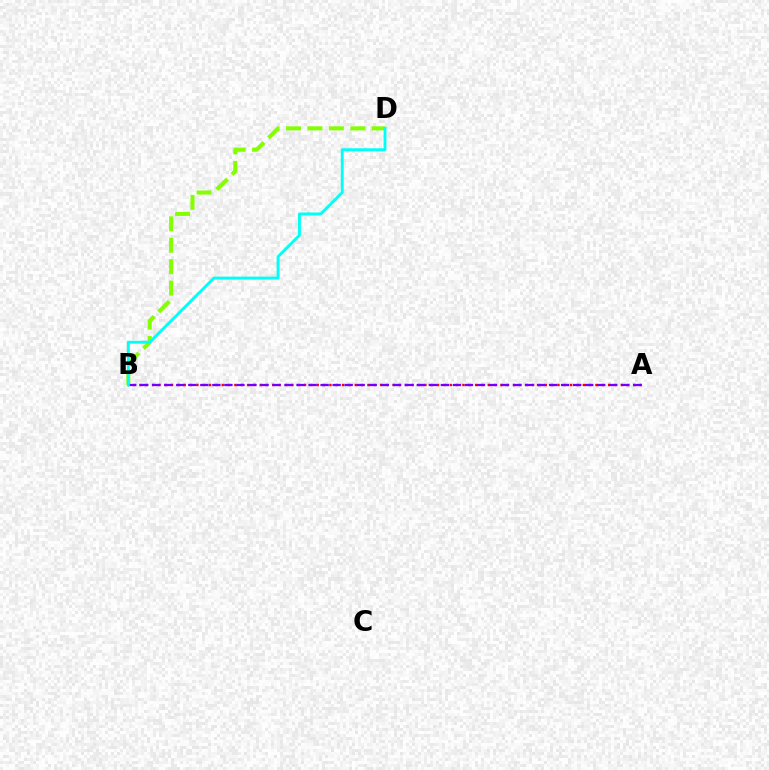{('B', 'D'): [{'color': '#84ff00', 'line_style': 'dashed', 'thickness': 2.91}, {'color': '#00fff6', 'line_style': 'solid', 'thickness': 2.08}], ('A', 'B'): [{'color': '#ff0000', 'line_style': 'dotted', 'thickness': 1.72}, {'color': '#7200ff', 'line_style': 'dashed', 'thickness': 1.63}]}